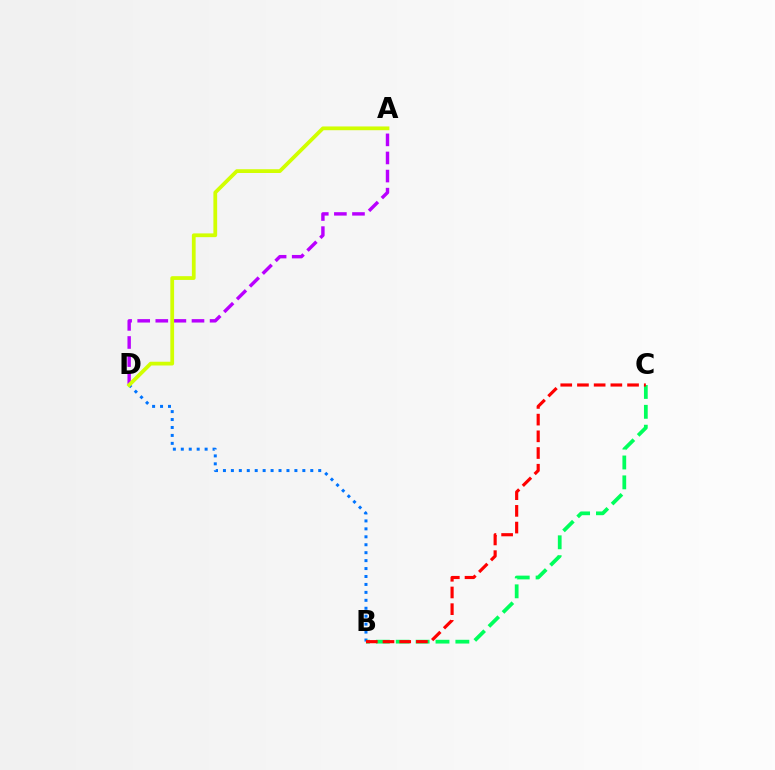{('B', 'D'): [{'color': '#0074ff', 'line_style': 'dotted', 'thickness': 2.16}], ('B', 'C'): [{'color': '#00ff5c', 'line_style': 'dashed', 'thickness': 2.7}, {'color': '#ff0000', 'line_style': 'dashed', 'thickness': 2.27}], ('A', 'D'): [{'color': '#b900ff', 'line_style': 'dashed', 'thickness': 2.46}, {'color': '#d1ff00', 'line_style': 'solid', 'thickness': 2.71}]}